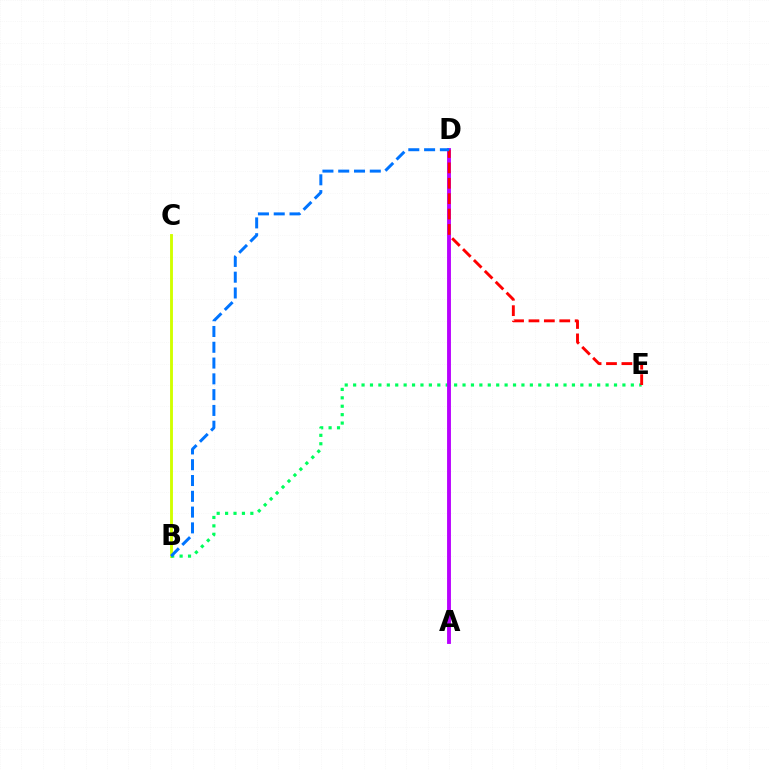{('B', 'C'): [{'color': '#d1ff00', 'line_style': 'solid', 'thickness': 2.07}], ('B', 'E'): [{'color': '#00ff5c', 'line_style': 'dotted', 'thickness': 2.29}], ('A', 'D'): [{'color': '#b900ff', 'line_style': 'solid', 'thickness': 2.78}], ('D', 'E'): [{'color': '#ff0000', 'line_style': 'dashed', 'thickness': 2.09}], ('B', 'D'): [{'color': '#0074ff', 'line_style': 'dashed', 'thickness': 2.14}]}